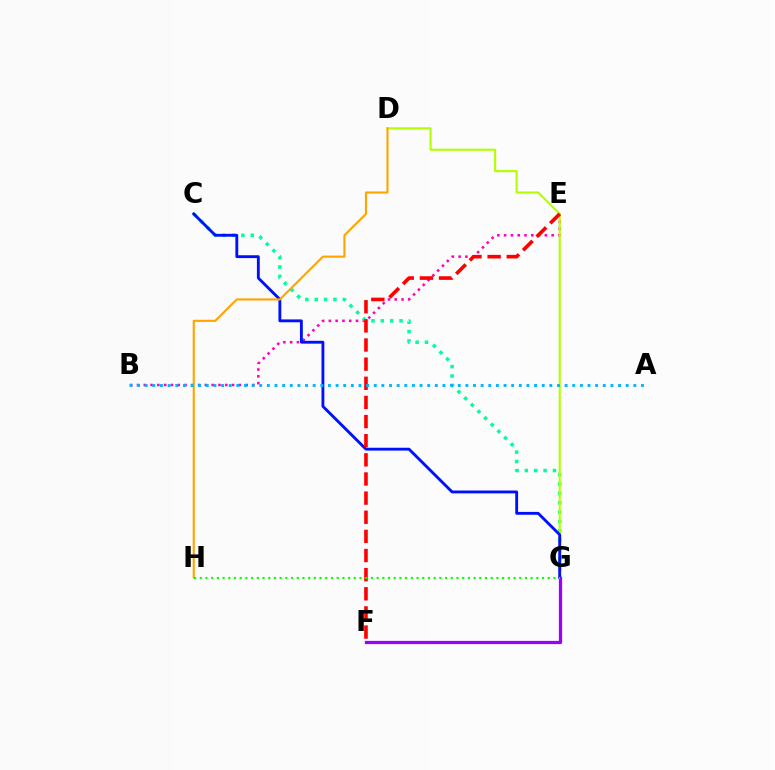{('B', 'E'): [{'color': '#ff00bd', 'line_style': 'dotted', 'thickness': 1.85}], ('C', 'G'): [{'color': '#00ff9d', 'line_style': 'dotted', 'thickness': 2.54}, {'color': '#0010ff', 'line_style': 'solid', 'thickness': 2.06}], ('D', 'G'): [{'color': '#b3ff00', 'line_style': 'solid', 'thickness': 1.54}], ('E', 'F'): [{'color': '#ff0000', 'line_style': 'dashed', 'thickness': 2.6}], ('D', 'H'): [{'color': '#ffa500', 'line_style': 'solid', 'thickness': 1.53}], ('A', 'B'): [{'color': '#00b5ff', 'line_style': 'dotted', 'thickness': 2.07}], ('F', 'G'): [{'color': '#9b00ff', 'line_style': 'solid', 'thickness': 2.34}], ('G', 'H'): [{'color': '#08ff00', 'line_style': 'dotted', 'thickness': 1.55}]}